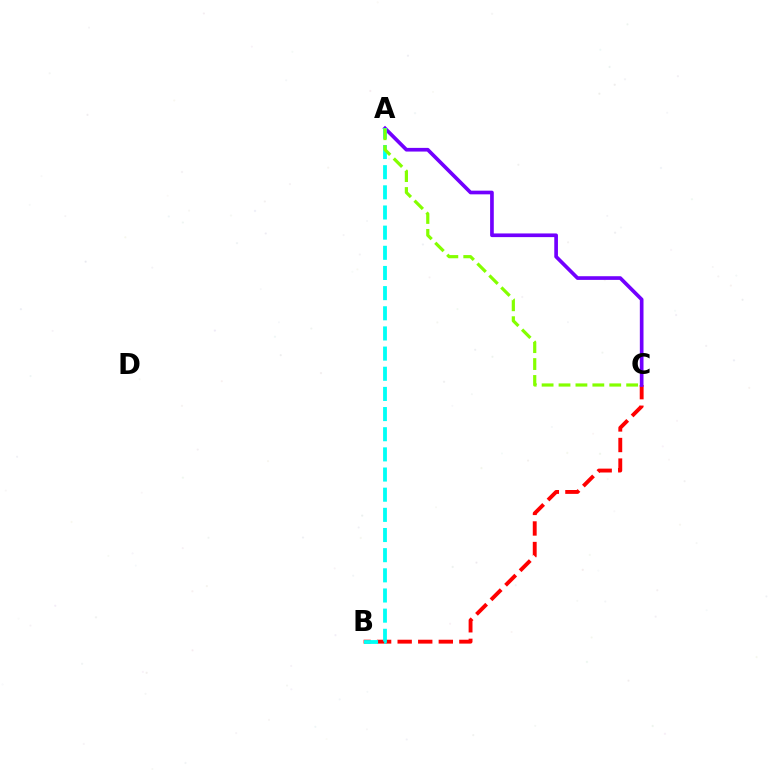{('B', 'C'): [{'color': '#ff0000', 'line_style': 'dashed', 'thickness': 2.79}], ('A', 'C'): [{'color': '#7200ff', 'line_style': 'solid', 'thickness': 2.64}, {'color': '#84ff00', 'line_style': 'dashed', 'thickness': 2.3}], ('A', 'B'): [{'color': '#00fff6', 'line_style': 'dashed', 'thickness': 2.74}]}